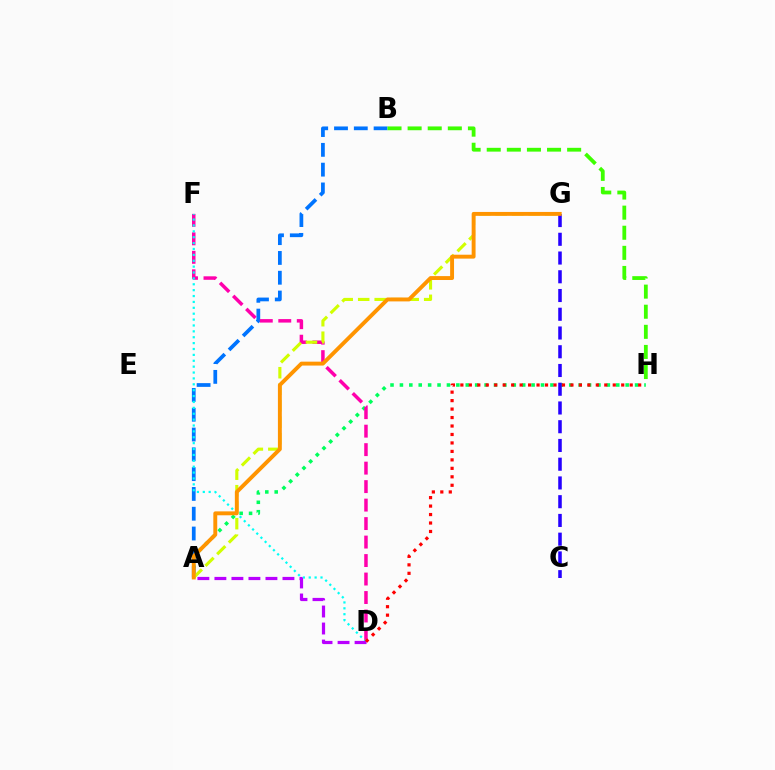{('A', 'H'): [{'color': '#00ff5c', 'line_style': 'dotted', 'thickness': 2.56}], ('A', 'B'): [{'color': '#0074ff', 'line_style': 'dashed', 'thickness': 2.69}], ('D', 'F'): [{'color': '#ff00ac', 'line_style': 'dashed', 'thickness': 2.51}, {'color': '#00fff6', 'line_style': 'dotted', 'thickness': 1.6}], ('A', 'G'): [{'color': '#d1ff00', 'line_style': 'dashed', 'thickness': 2.24}, {'color': '#ff9400', 'line_style': 'solid', 'thickness': 2.81}], ('B', 'H'): [{'color': '#3dff00', 'line_style': 'dashed', 'thickness': 2.73}], ('C', 'G'): [{'color': '#2500ff', 'line_style': 'dashed', 'thickness': 2.55}], ('A', 'D'): [{'color': '#b900ff', 'line_style': 'dashed', 'thickness': 2.31}], ('D', 'H'): [{'color': '#ff0000', 'line_style': 'dotted', 'thickness': 2.3}]}